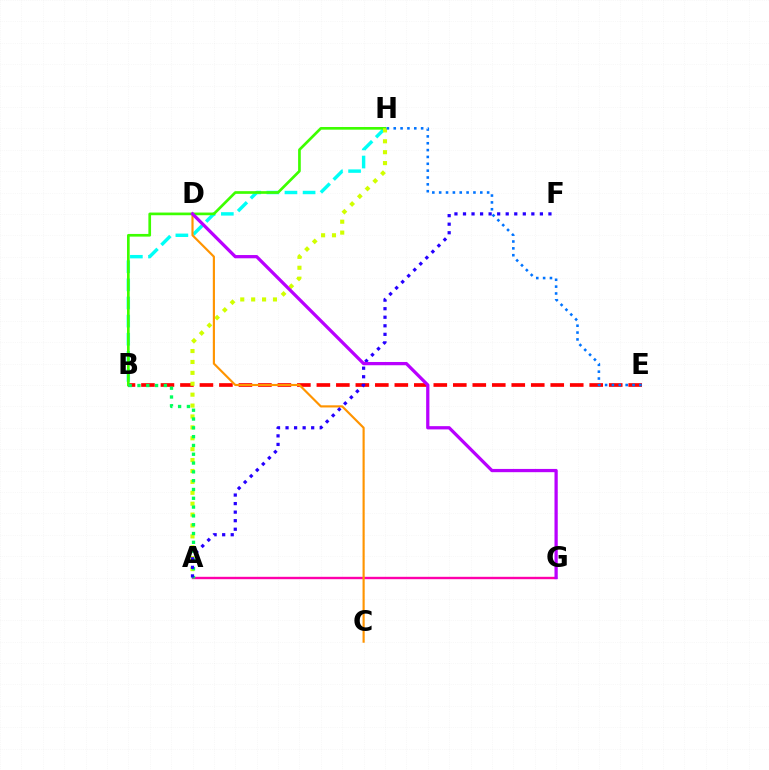{('B', 'E'): [{'color': '#ff0000', 'line_style': 'dashed', 'thickness': 2.65}], ('B', 'H'): [{'color': '#00fff6', 'line_style': 'dashed', 'thickness': 2.46}, {'color': '#3dff00', 'line_style': 'solid', 'thickness': 1.93}], ('A', 'H'): [{'color': '#d1ff00', 'line_style': 'dotted', 'thickness': 2.96}], ('A', 'G'): [{'color': '#ff00ac', 'line_style': 'solid', 'thickness': 1.72}], ('A', 'B'): [{'color': '#00ff5c', 'line_style': 'dotted', 'thickness': 2.39}], ('C', 'D'): [{'color': '#ff9400', 'line_style': 'solid', 'thickness': 1.55}], ('A', 'F'): [{'color': '#2500ff', 'line_style': 'dotted', 'thickness': 2.32}], ('E', 'H'): [{'color': '#0074ff', 'line_style': 'dotted', 'thickness': 1.86}], ('D', 'G'): [{'color': '#b900ff', 'line_style': 'solid', 'thickness': 2.34}]}